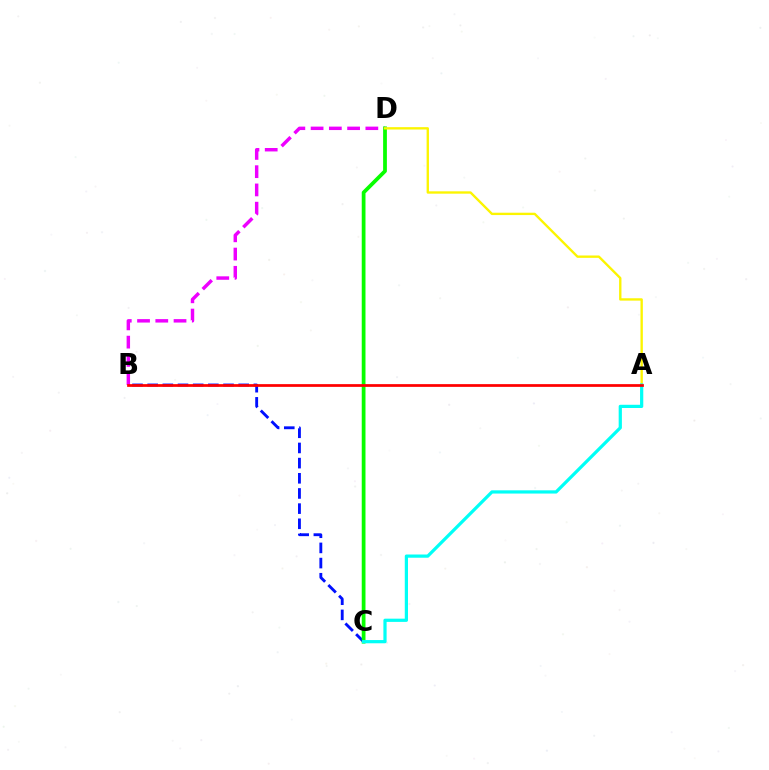{('B', 'D'): [{'color': '#ee00ff', 'line_style': 'dashed', 'thickness': 2.48}], ('B', 'C'): [{'color': '#0010ff', 'line_style': 'dashed', 'thickness': 2.06}], ('C', 'D'): [{'color': '#08ff00', 'line_style': 'solid', 'thickness': 2.71}], ('A', 'D'): [{'color': '#fcf500', 'line_style': 'solid', 'thickness': 1.7}], ('A', 'C'): [{'color': '#00fff6', 'line_style': 'solid', 'thickness': 2.32}], ('A', 'B'): [{'color': '#ff0000', 'line_style': 'solid', 'thickness': 1.97}]}